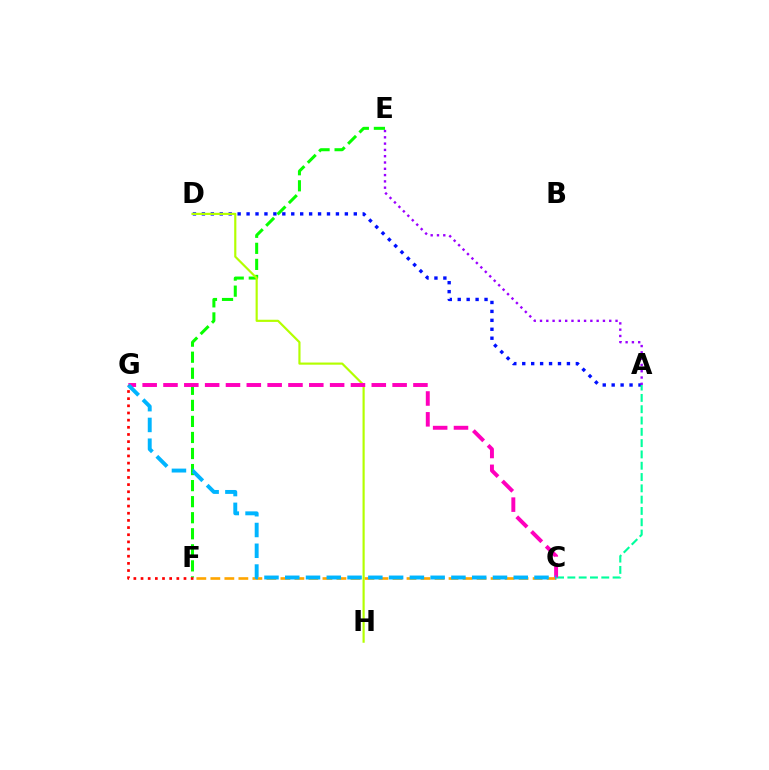{('A', 'D'): [{'color': '#0010ff', 'line_style': 'dotted', 'thickness': 2.43}], ('C', 'F'): [{'color': '#ffa500', 'line_style': 'dashed', 'thickness': 1.9}], ('E', 'F'): [{'color': '#08ff00', 'line_style': 'dashed', 'thickness': 2.18}], ('A', 'C'): [{'color': '#00ff9d', 'line_style': 'dashed', 'thickness': 1.54}], ('D', 'H'): [{'color': '#b3ff00', 'line_style': 'solid', 'thickness': 1.56}], ('C', 'G'): [{'color': '#ff00bd', 'line_style': 'dashed', 'thickness': 2.83}, {'color': '#00b5ff', 'line_style': 'dashed', 'thickness': 2.82}], ('F', 'G'): [{'color': '#ff0000', 'line_style': 'dotted', 'thickness': 1.95}], ('A', 'E'): [{'color': '#9b00ff', 'line_style': 'dotted', 'thickness': 1.71}]}